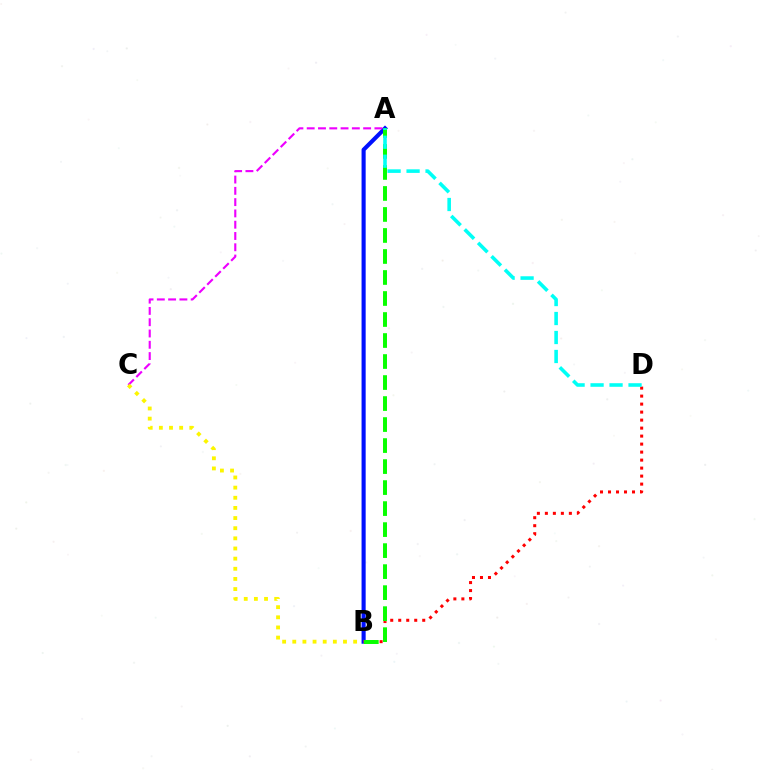{('A', 'B'): [{'color': '#0010ff', 'line_style': 'solid', 'thickness': 2.96}, {'color': '#08ff00', 'line_style': 'dashed', 'thickness': 2.85}], ('A', 'C'): [{'color': '#ee00ff', 'line_style': 'dashed', 'thickness': 1.53}], ('B', 'C'): [{'color': '#fcf500', 'line_style': 'dotted', 'thickness': 2.76}], ('B', 'D'): [{'color': '#ff0000', 'line_style': 'dotted', 'thickness': 2.17}], ('A', 'D'): [{'color': '#00fff6', 'line_style': 'dashed', 'thickness': 2.58}]}